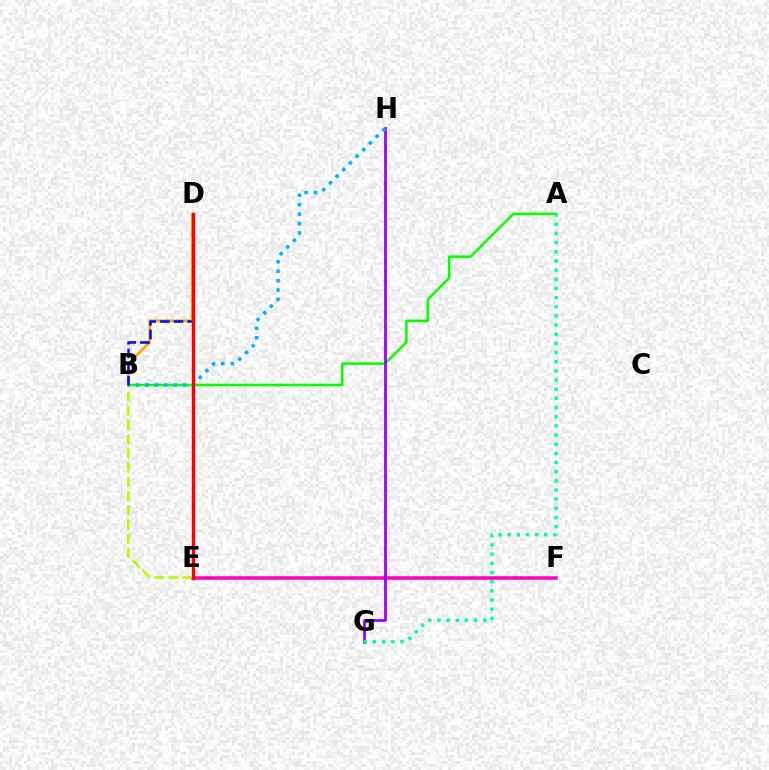{('E', 'F'): [{'color': '#ff00bd', 'line_style': 'solid', 'thickness': 2.54}], ('A', 'B'): [{'color': '#08ff00', 'line_style': 'solid', 'thickness': 1.82}], ('B', 'D'): [{'color': '#ffa500', 'line_style': 'solid', 'thickness': 2.0}, {'color': '#0010ff', 'line_style': 'dashed', 'thickness': 1.85}], ('G', 'H'): [{'color': '#9b00ff', 'line_style': 'solid', 'thickness': 2.0}], ('B', 'E'): [{'color': '#b3ff00', 'line_style': 'dashed', 'thickness': 1.93}], ('B', 'H'): [{'color': '#00b5ff', 'line_style': 'dotted', 'thickness': 2.56}], ('A', 'G'): [{'color': '#00ff9d', 'line_style': 'dotted', 'thickness': 2.49}], ('D', 'E'): [{'color': '#ff0000', 'line_style': 'solid', 'thickness': 2.43}]}